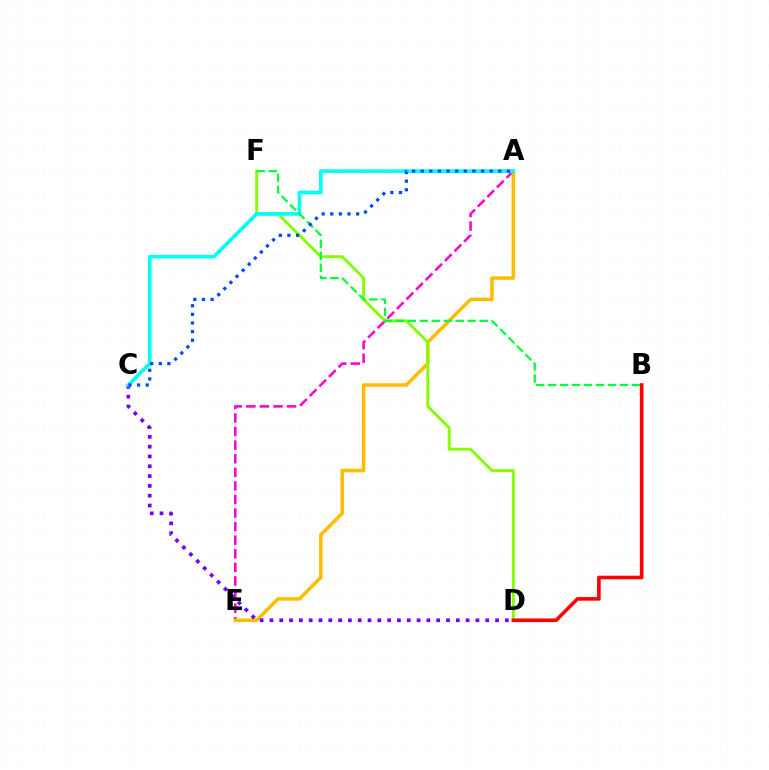{('A', 'E'): [{'color': '#ff00cf', 'line_style': 'dashed', 'thickness': 1.84}, {'color': '#ffbd00', 'line_style': 'solid', 'thickness': 2.54}], ('C', 'D'): [{'color': '#7200ff', 'line_style': 'dotted', 'thickness': 2.67}], ('D', 'F'): [{'color': '#84ff00', 'line_style': 'solid', 'thickness': 2.08}], ('A', 'C'): [{'color': '#00fff6', 'line_style': 'solid', 'thickness': 2.63}, {'color': '#004bff', 'line_style': 'dotted', 'thickness': 2.34}], ('B', 'D'): [{'color': '#ff0000', 'line_style': 'solid', 'thickness': 2.6}], ('B', 'F'): [{'color': '#00ff39', 'line_style': 'dashed', 'thickness': 1.62}]}